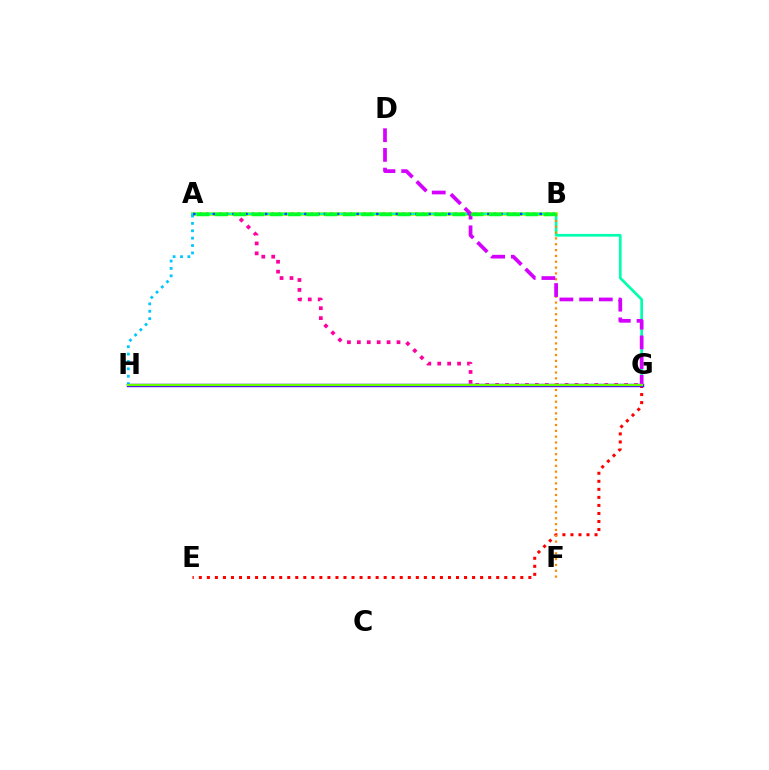{('A', 'G'): [{'color': '#ff00a0', 'line_style': 'dotted', 'thickness': 2.69}, {'color': '#00ffaf', 'line_style': 'solid', 'thickness': 1.94}], ('A', 'B'): [{'color': '#eeff00', 'line_style': 'solid', 'thickness': 2.91}, {'color': '#003fff', 'line_style': 'dotted', 'thickness': 1.78}, {'color': '#00ff27', 'line_style': 'dashed', 'thickness': 2.48}], ('E', 'G'): [{'color': '#ff0000', 'line_style': 'dotted', 'thickness': 2.18}], ('A', 'H'): [{'color': '#00c7ff', 'line_style': 'dotted', 'thickness': 2.01}], ('B', 'F'): [{'color': '#ff8800', 'line_style': 'dotted', 'thickness': 1.58}], ('G', 'H'): [{'color': '#4f00ff', 'line_style': 'solid', 'thickness': 2.46}, {'color': '#66ff00', 'line_style': 'solid', 'thickness': 1.62}], ('D', 'G'): [{'color': '#d600ff', 'line_style': 'dashed', 'thickness': 2.68}]}